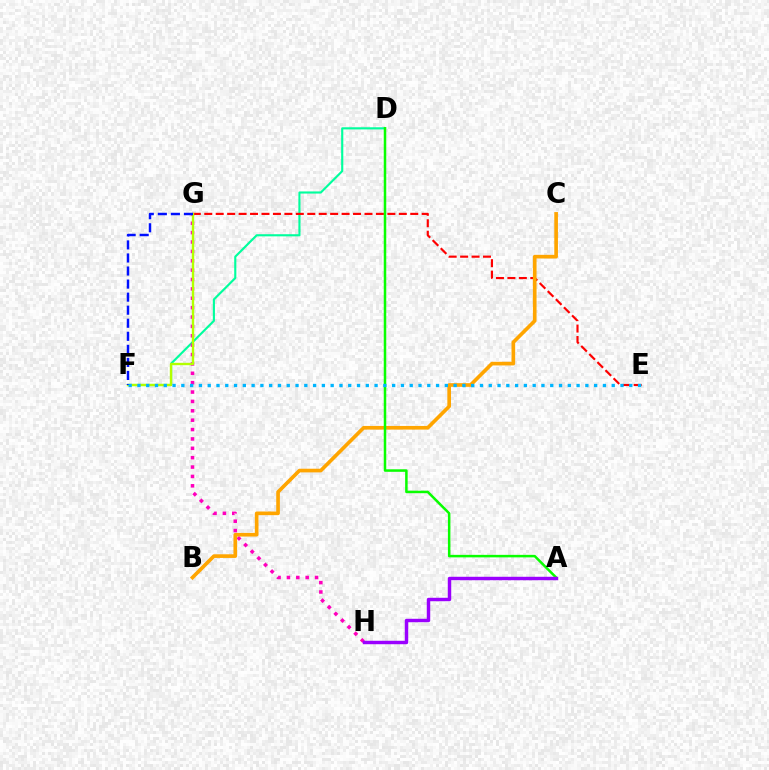{('D', 'F'): [{'color': '#00ff9d', 'line_style': 'solid', 'thickness': 1.53}], ('G', 'H'): [{'color': '#ff00bd', 'line_style': 'dotted', 'thickness': 2.55}], ('E', 'G'): [{'color': '#ff0000', 'line_style': 'dashed', 'thickness': 1.55}], ('B', 'C'): [{'color': '#ffa500', 'line_style': 'solid', 'thickness': 2.63}], ('A', 'D'): [{'color': '#08ff00', 'line_style': 'solid', 'thickness': 1.81}], ('F', 'G'): [{'color': '#b3ff00', 'line_style': 'solid', 'thickness': 1.71}, {'color': '#0010ff', 'line_style': 'dashed', 'thickness': 1.77}], ('A', 'H'): [{'color': '#9b00ff', 'line_style': 'solid', 'thickness': 2.47}], ('E', 'F'): [{'color': '#00b5ff', 'line_style': 'dotted', 'thickness': 2.39}]}